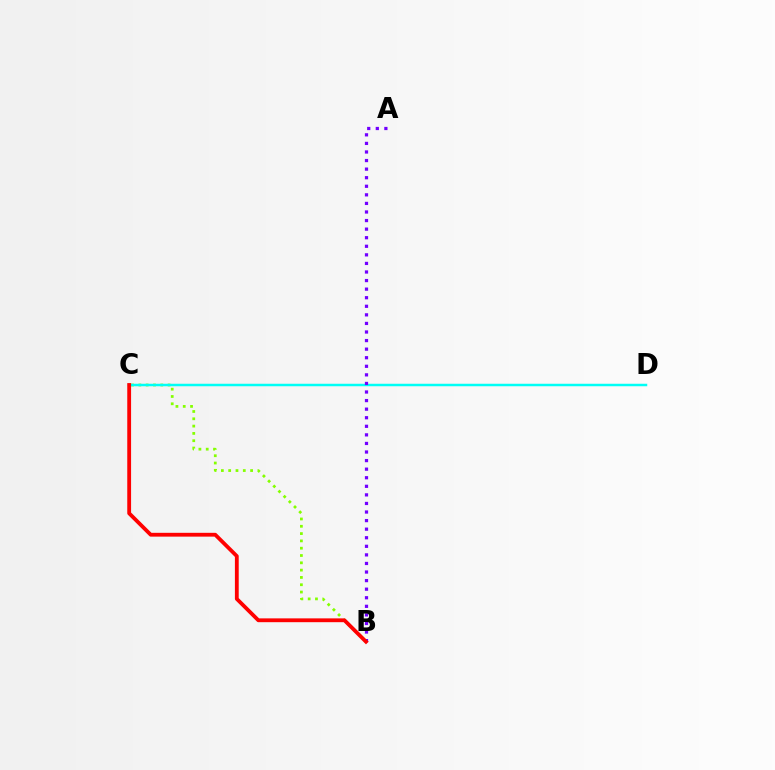{('B', 'C'): [{'color': '#84ff00', 'line_style': 'dotted', 'thickness': 1.99}, {'color': '#ff0000', 'line_style': 'solid', 'thickness': 2.74}], ('C', 'D'): [{'color': '#00fff6', 'line_style': 'solid', 'thickness': 1.79}], ('A', 'B'): [{'color': '#7200ff', 'line_style': 'dotted', 'thickness': 2.33}]}